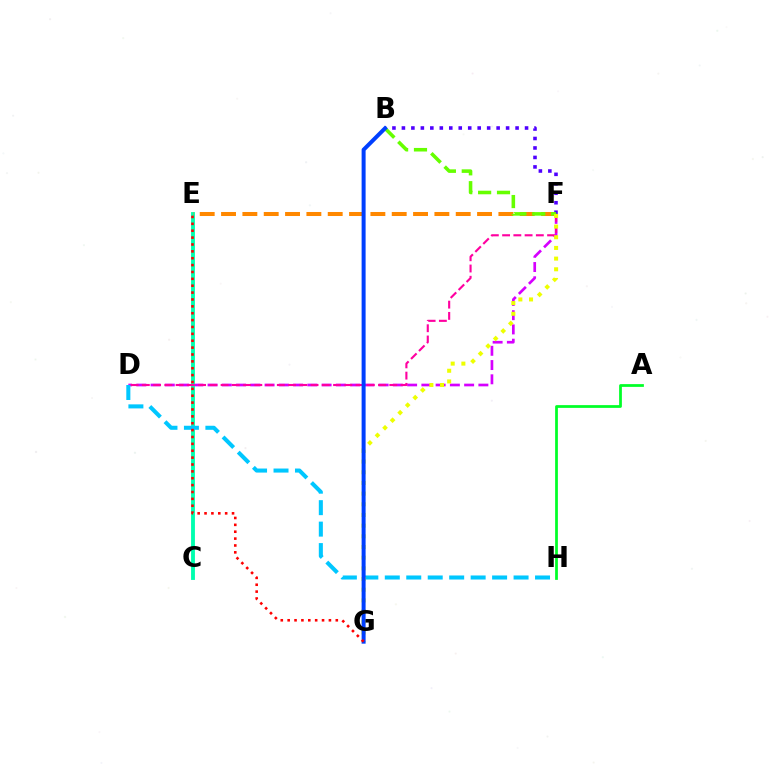{('D', 'F'): [{'color': '#d600ff', 'line_style': 'dashed', 'thickness': 1.94}, {'color': '#ff00a0', 'line_style': 'dashed', 'thickness': 1.53}], ('C', 'E'): [{'color': '#00ffaf', 'line_style': 'solid', 'thickness': 2.78}], ('E', 'F'): [{'color': '#ff8800', 'line_style': 'dashed', 'thickness': 2.9}], ('B', 'F'): [{'color': '#4f00ff', 'line_style': 'dotted', 'thickness': 2.57}, {'color': '#66ff00', 'line_style': 'dashed', 'thickness': 2.56}], ('A', 'H'): [{'color': '#00ff27', 'line_style': 'solid', 'thickness': 1.98}], ('D', 'H'): [{'color': '#00c7ff', 'line_style': 'dashed', 'thickness': 2.92}], ('F', 'G'): [{'color': '#eeff00', 'line_style': 'dotted', 'thickness': 2.9}], ('B', 'G'): [{'color': '#003fff', 'line_style': 'solid', 'thickness': 2.87}], ('E', 'G'): [{'color': '#ff0000', 'line_style': 'dotted', 'thickness': 1.87}]}